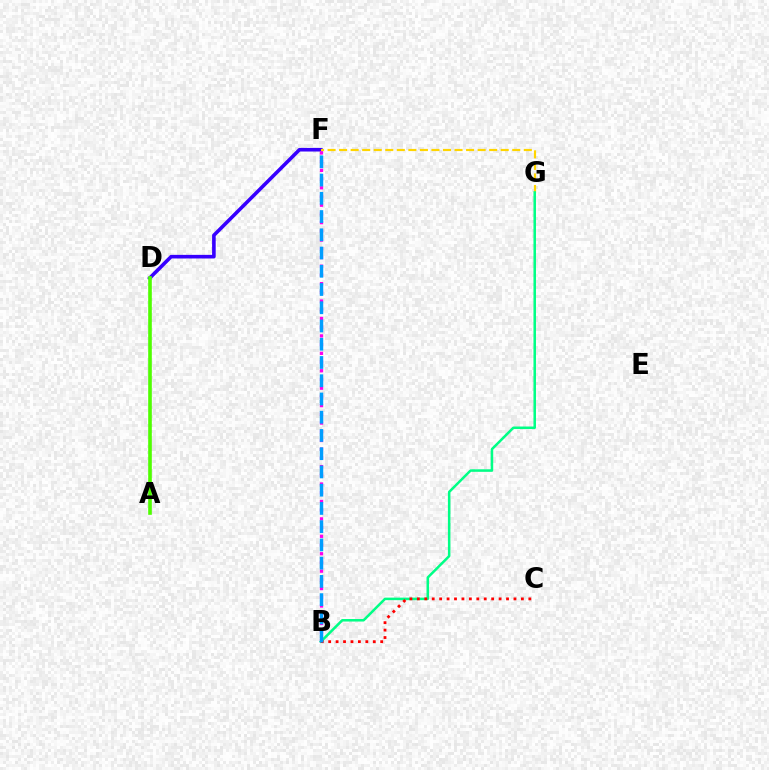{('D', 'F'): [{'color': '#3700ff', 'line_style': 'solid', 'thickness': 2.6}], ('F', 'G'): [{'color': '#ffd500', 'line_style': 'dashed', 'thickness': 1.57}], ('B', 'F'): [{'color': '#ff00ed', 'line_style': 'dotted', 'thickness': 2.37}, {'color': '#009eff', 'line_style': 'dashed', 'thickness': 2.48}], ('B', 'G'): [{'color': '#00ff86', 'line_style': 'solid', 'thickness': 1.82}], ('B', 'C'): [{'color': '#ff0000', 'line_style': 'dotted', 'thickness': 2.02}], ('A', 'D'): [{'color': '#4fff00', 'line_style': 'solid', 'thickness': 2.6}]}